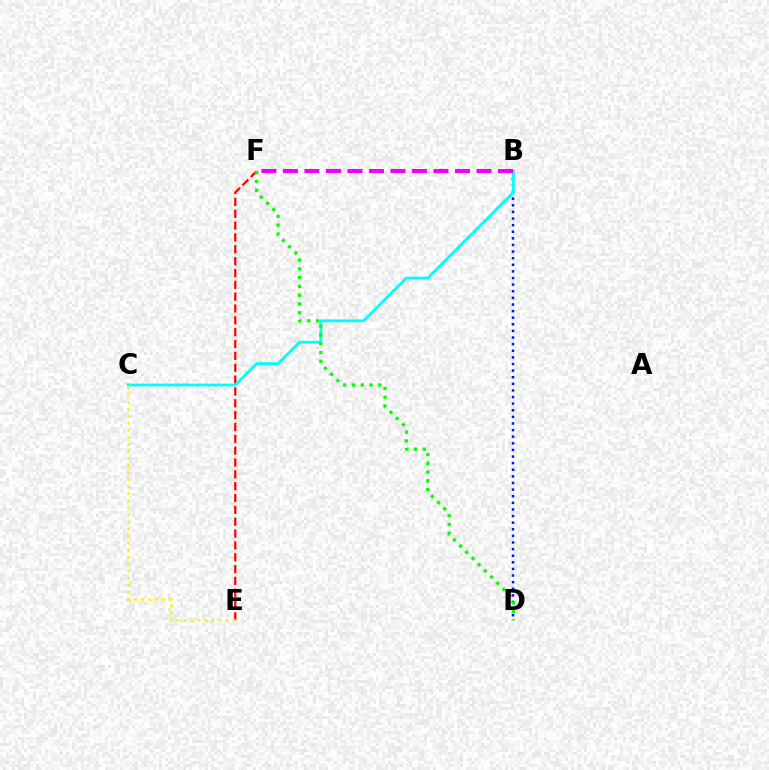{('E', 'F'): [{'color': '#ff0000', 'line_style': 'dashed', 'thickness': 1.61}], ('B', 'D'): [{'color': '#0010ff', 'line_style': 'dotted', 'thickness': 1.8}], ('B', 'C'): [{'color': '#00fff6', 'line_style': 'solid', 'thickness': 2.02}], ('B', 'F'): [{'color': '#ee00ff', 'line_style': 'dashed', 'thickness': 2.92}], ('D', 'F'): [{'color': '#08ff00', 'line_style': 'dotted', 'thickness': 2.38}], ('C', 'E'): [{'color': '#fcf500', 'line_style': 'dotted', 'thickness': 1.91}]}